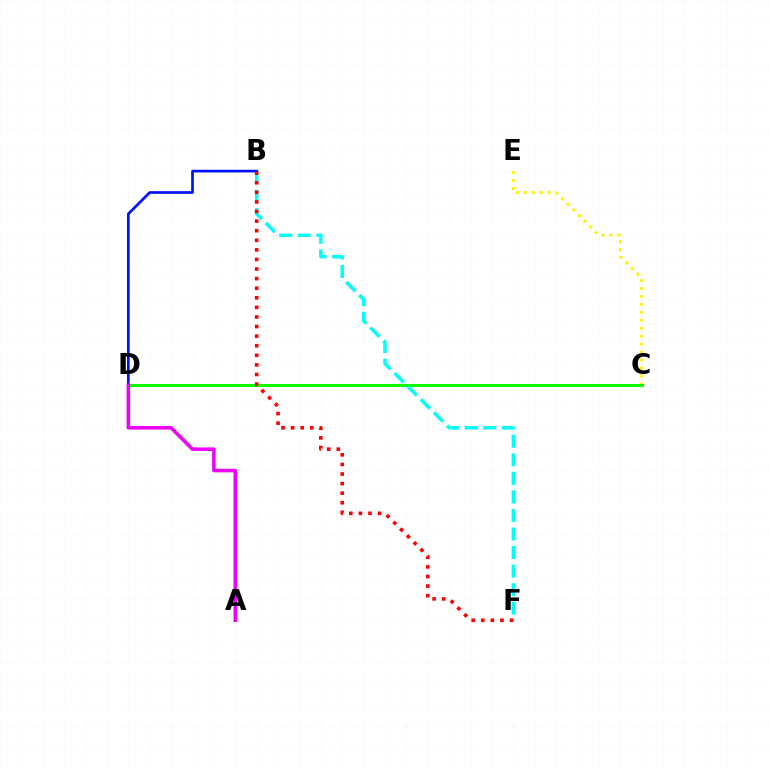{('C', 'E'): [{'color': '#fcf500', 'line_style': 'dotted', 'thickness': 2.16}], ('C', 'D'): [{'color': '#08ff00', 'line_style': 'solid', 'thickness': 2.15}], ('B', 'F'): [{'color': '#00fff6', 'line_style': 'dashed', 'thickness': 2.52}, {'color': '#ff0000', 'line_style': 'dotted', 'thickness': 2.6}], ('B', 'D'): [{'color': '#0010ff', 'line_style': 'solid', 'thickness': 1.93}], ('A', 'D'): [{'color': '#ee00ff', 'line_style': 'solid', 'thickness': 2.54}]}